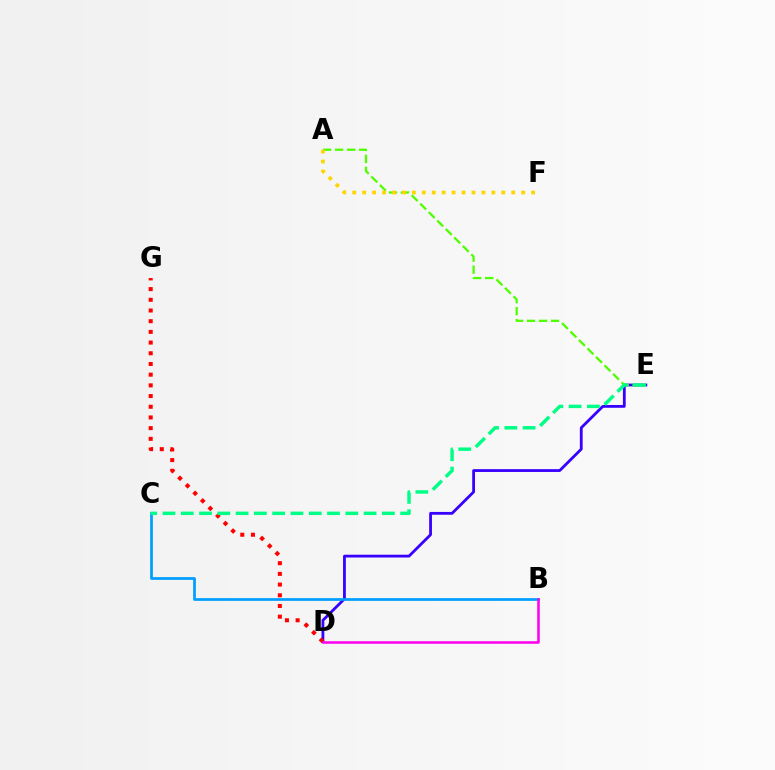{('D', 'E'): [{'color': '#3700ff', 'line_style': 'solid', 'thickness': 2.01}], ('D', 'G'): [{'color': '#ff0000', 'line_style': 'dotted', 'thickness': 2.91}], ('A', 'E'): [{'color': '#4fff00', 'line_style': 'dashed', 'thickness': 1.63}], ('B', 'C'): [{'color': '#009eff', 'line_style': 'solid', 'thickness': 1.97}], ('A', 'F'): [{'color': '#ffd500', 'line_style': 'dotted', 'thickness': 2.7}], ('B', 'D'): [{'color': '#ff00ed', 'line_style': 'solid', 'thickness': 1.83}], ('C', 'E'): [{'color': '#00ff86', 'line_style': 'dashed', 'thickness': 2.48}]}